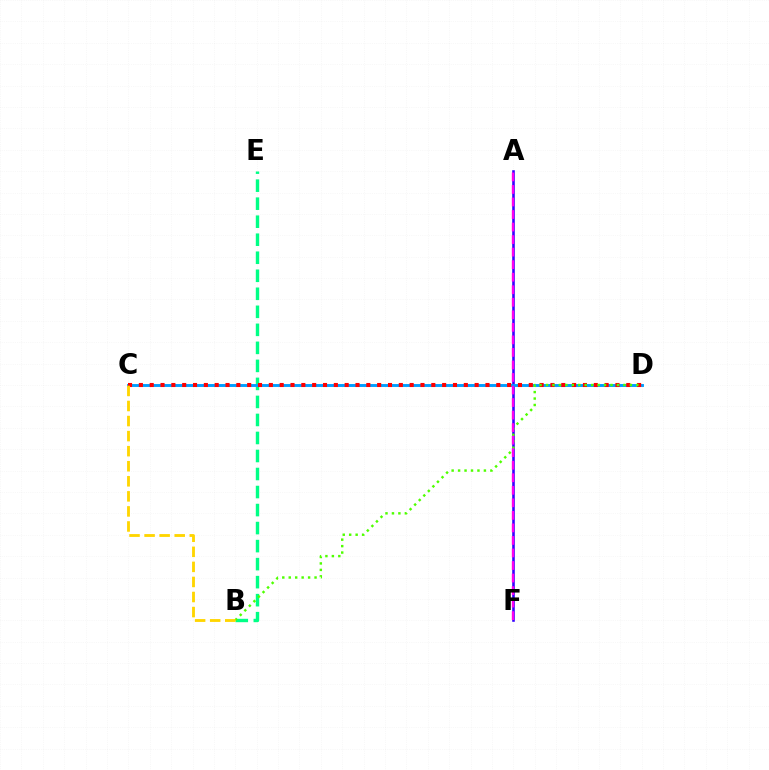{('A', 'F'): [{'color': '#3700ff', 'line_style': 'solid', 'thickness': 1.87}, {'color': '#ff00ed', 'line_style': 'dashed', 'thickness': 1.7}], ('B', 'E'): [{'color': '#00ff86', 'line_style': 'dashed', 'thickness': 2.45}], ('C', 'D'): [{'color': '#009eff', 'line_style': 'solid', 'thickness': 2.09}, {'color': '#ff0000', 'line_style': 'dotted', 'thickness': 2.94}], ('B', 'D'): [{'color': '#4fff00', 'line_style': 'dotted', 'thickness': 1.75}], ('B', 'C'): [{'color': '#ffd500', 'line_style': 'dashed', 'thickness': 2.05}]}